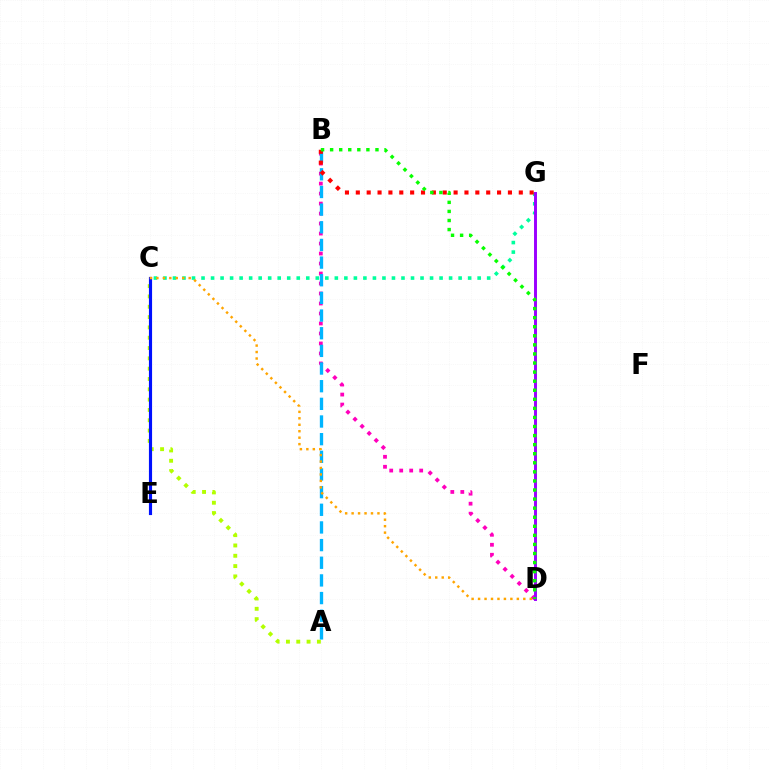{('A', 'C'): [{'color': '#b3ff00', 'line_style': 'dotted', 'thickness': 2.8}], ('B', 'D'): [{'color': '#ff00bd', 'line_style': 'dotted', 'thickness': 2.71}, {'color': '#08ff00', 'line_style': 'dotted', 'thickness': 2.46}], ('C', 'G'): [{'color': '#00ff9d', 'line_style': 'dotted', 'thickness': 2.59}], ('D', 'G'): [{'color': '#9b00ff', 'line_style': 'solid', 'thickness': 2.12}], ('A', 'B'): [{'color': '#00b5ff', 'line_style': 'dashed', 'thickness': 2.4}], ('B', 'G'): [{'color': '#ff0000', 'line_style': 'dotted', 'thickness': 2.95}], ('C', 'E'): [{'color': '#0010ff', 'line_style': 'solid', 'thickness': 2.27}], ('C', 'D'): [{'color': '#ffa500', 'line_style': 'dotted', 'thickness': 1.76}]}